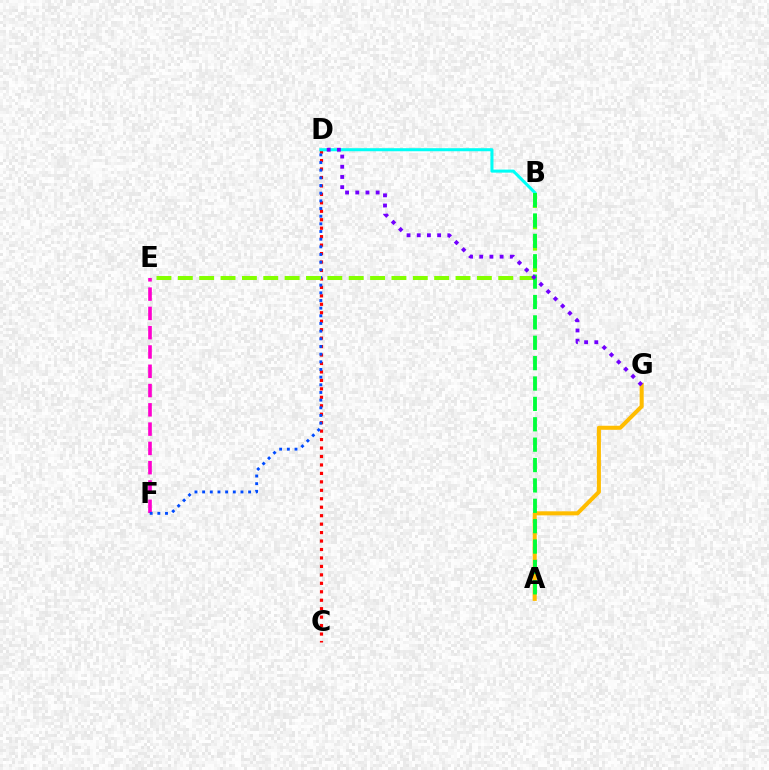{('C', 'D'): [{'color': '#ff0000', 'line_style': 'dotted', 'thickness': 2.3}], ('E', 'F'): [{'color': '#ff00cf', 'line_style': 'dashed', 'thickness': 2.62}], ('D', 'F'): [{'color': '#004bff', 'line_style': 'dotted', 'thickness': 2.08}], ('B', 'E'): [{'color': '#84ff00', 'line_style': 'dashed', 'thickness': 2.9}], ('A', 'G'): [{'color': '#ffbd00', 'line_style': 'solid', 'thickness': 2.92}], ('B', 'D'): [{'color': '#00fff6', 'line_style': 'solid', 'thickness': 2.19}], ('A', 'B'): [{'color': '#00ff39', 'line_style': 'dashed', 'thickness': 2.77}], ('D', 'G'): [{'color': '#7200ff', 'line_style': 'dotted', 'thickness': 2.77}]}